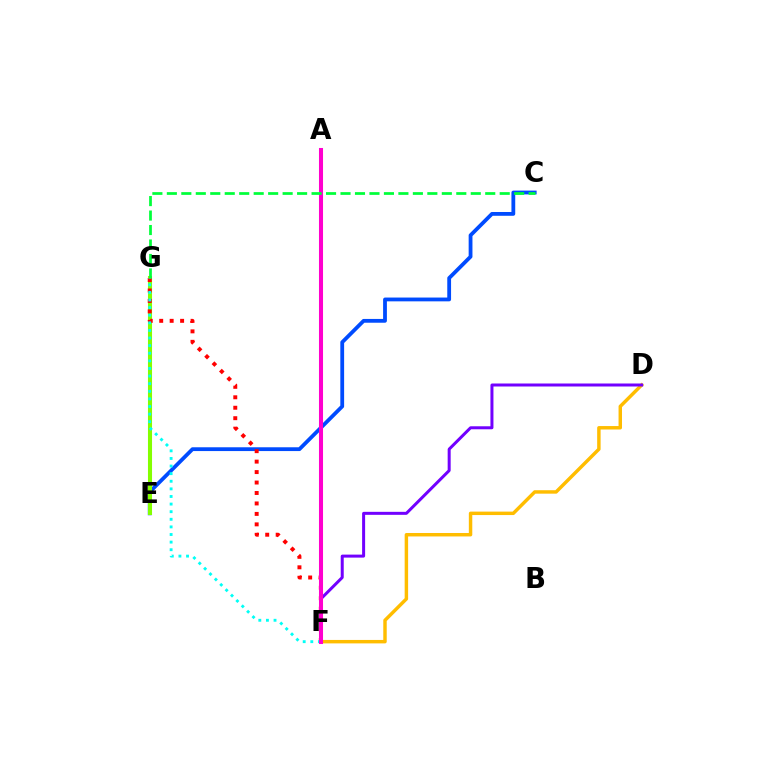{('C', 'E'): [{'color': '#004bff', 'line_style': 'solid', 'thickness': 2.73}], ('D', 'F'): [{'color': '#ffbd00', 'line_style': 'solid', 'thickness': 2.48}, {'color': '#7200ff', 'line_style': 'solid', 'thickness': 2.16}], ('E', 'G'): [{'color': '#84ff00', 'line_style': 'solid', 'thickness': 2.93}], ('F', 'G'): [{'color': '#ff0000', 'line_style': 'dotted', 'thickness': 2.84}, {'color': '#00fff6', 'line_style': 'dotted', 'thickness': 2.07}], ('A', 'F'): [{'color': '#ff00cf', 'line_style': 'solid', 'thickness': 2.92}], ('C', 'G'): [{'color': '#00ff39', 'line_style': 'dashed', 'thickness': 1.97}]}